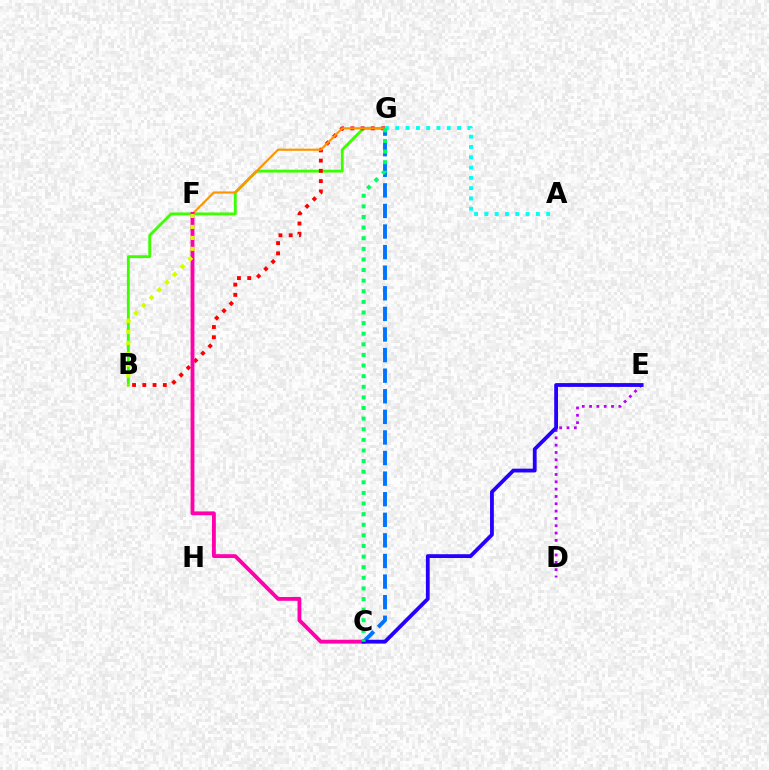{('B', 'G'): [{'color': '#3dff00', 'line_style': 'solid', 'thickness': 2.06}, {'color': '#ff0000', 'line_style': 'dotted', 'thickness': 2.78}], ('D', 'E'): [{'color': '#b900ff', 'line_style': 'dotted', 'thickness': 1.99}], ('F', 'G'): [{'color': '#ff9400', 'line_style': 'solid', 'thickness': 1.57}], ('C', 'G'): [{'color': '#0074ff', 'line_style': 'dashed', 'thickness': 2.8}, {'color': '#00ff5c', 'line_style': 'dotted', 'thickness': 2.88}], ('C', 'F'): [{'color': '#ff00ac', 'line_style': 'solid', 'thickness': 2.77}], ('B', 'F'): [{'color': '#d1ff00', 'line_style': 'dotted', 'thickness': 2.98}], ('C', 'E'): [{'color': '#2500ff', 'line_style': 'solid', 'thickness': 2.74}], ('A', 'G'): [{'color': '#00fff6', 'line_style': 'dotted', 'thickness': 2.8}]}